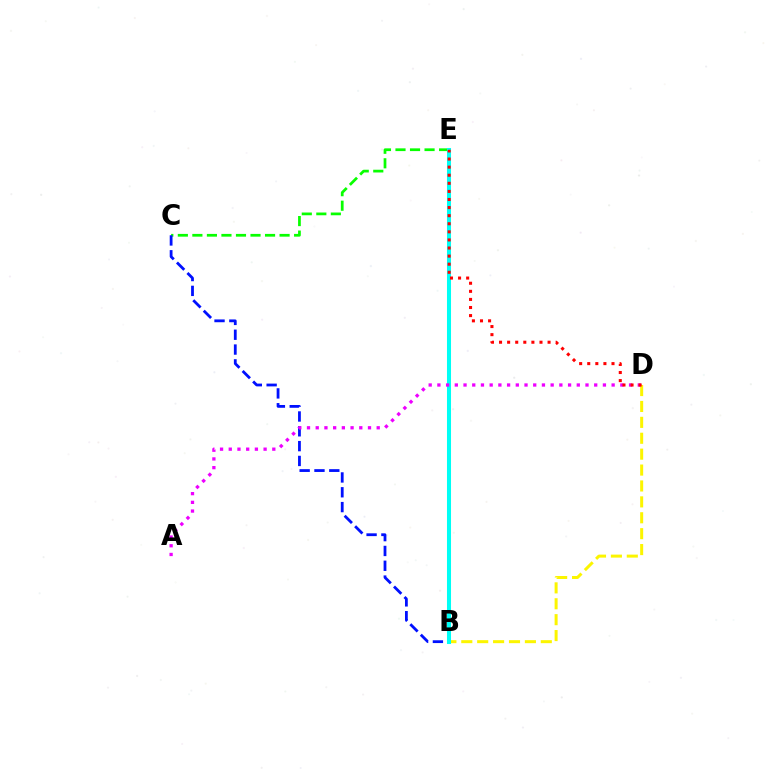{('B', 'D'): [{'color': '#fcf500', 'line_style': 'dashed', 'thickness': 2.16}], ('C', 'E'): [{'color': '#08ff00', 'line_style': 'dashed', 'thickness': 1.97}], ('B', 'C'): [{'color': '#0010ff', 'line_style': 'dashed', 'thickness': 2.01}], ('B', 'E'): [{'color': '#00fff6', 'line_style': 'solid', 'thickness': 2.91}], ('A', 'D'): [{'color': '#ee00ff', 'line_style': 'dotted', 'thickness': 2.37}], ('D', 'E'): [{'color': '#ff0000', 'line_style': 'dotted', 'thickness': 2.2}]}